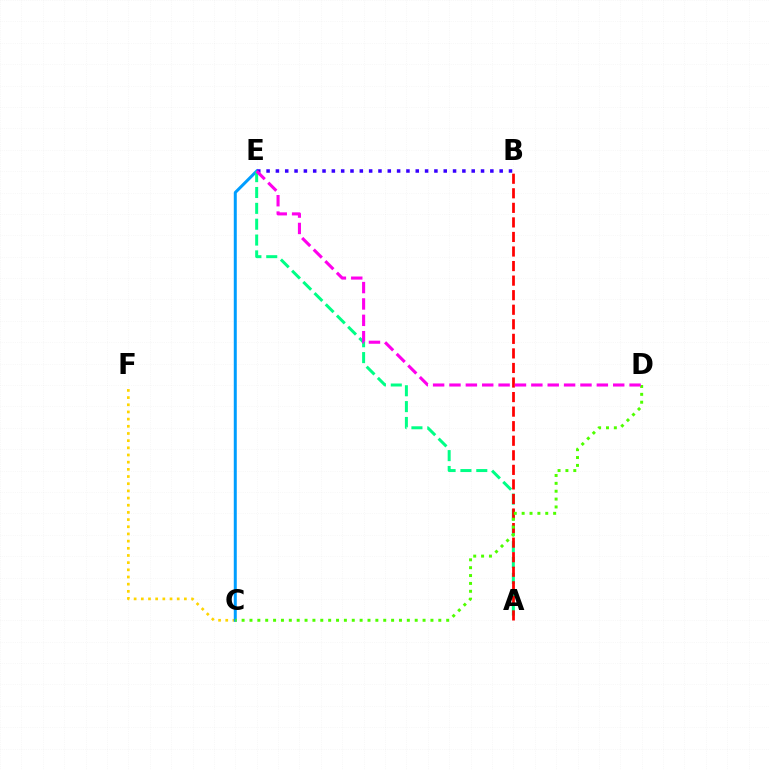{('C', 'F'): [{'color': '#ffd500', 'line_style': 'dotted', 'thickness': 1.95}], ('C', 'E'): [{'color': '#009eff', 'line_style': 'solid', 'thickness': 2.16}], ('A', 'E'): [{'color': '#00ff86', 'line_style': 'dashed', 'thickness': 2.15}], ('A', 'B'): [{'color': '#ff0000', 'line_style': 'dashed', 'thickness': 1.98}], ('C', 'D'): [{'color': '#4fff00', 'line_style': 'dotted', 'thickness': 2.14}], ('B', 'E'): [{'color': '#3700ff', 'line_style': 'dotted', 'thickness': 2.53}], ('D', 'E'): [{'color': '#ff00ed', 'line_style': 'dashed', 'thickness': 2.22}]}